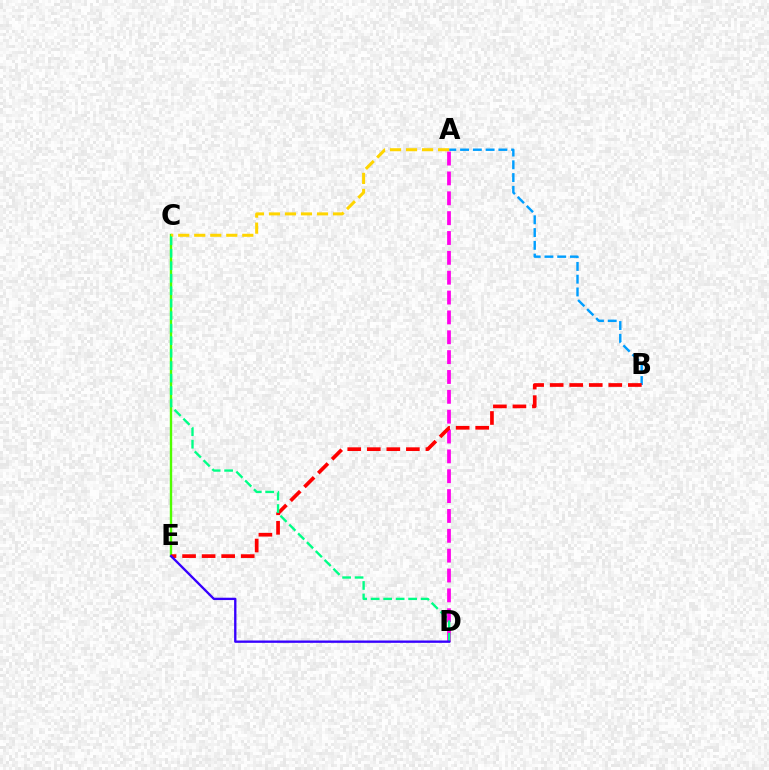{('A', 'B'): [{'color': '#009eff', 'line_style': 'dashed', 'thickness': 1.73}], ('C', 'E'): [{'color': '#4fff00', 'line_style': 'solid', 'thickness': 1.72}], ('A', 'C'): [{'color': '#ffd500', 'line_style': 'dashed', 'thickness': 2.18}], ('A', 'D'): [{'color': '#ff00ed', 'line_style': 'dashed', 'thickness': 2.7}], ('B', 'E'): [{'color': '#ff0000', 'line_style': 'dashed', 'thickness': 2.66}], ('C', 'D'): [{'color': '#00ff86', 'line_style': 'dashed', 'thickness': 1.7}], ('D', 'E'): [{'color': '#3700ff', 'line_style': 'solid', 'thickness': 1.68}]}